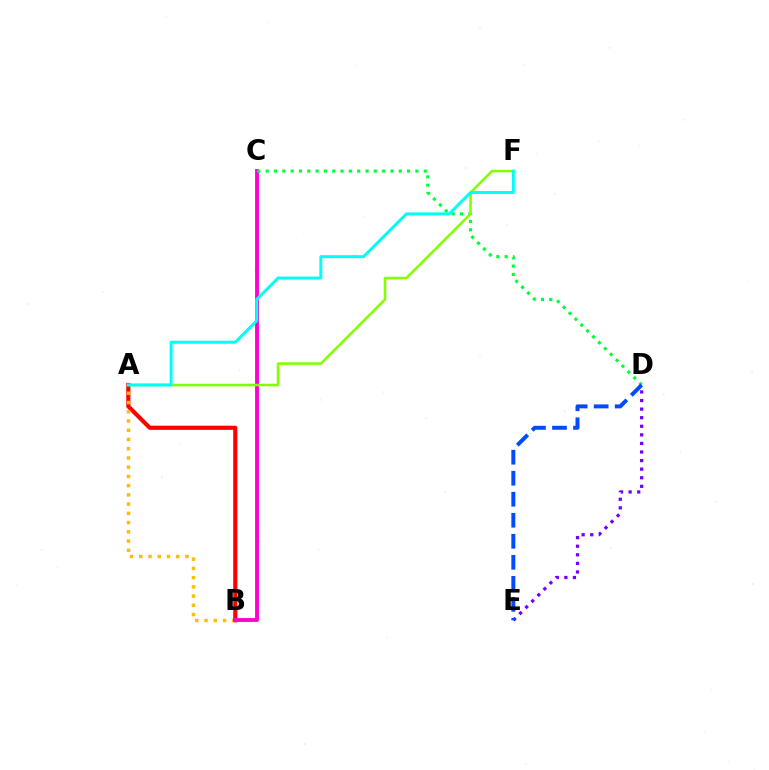{('A', 'B'): [{'color': '#ff0000', 'line_style': 'solid', 'thickness': 2.99}, {'color': '#ffbd00', 'line_style': 'dotted', 'thickness': 2.51}], ('B', 'C'): [{'color': '#ff00cf', 'line_style': 'solid', 'thickness': 2.77}], ('C', 'D'): [{'color': '#00ff39', 'line_style': 'dotted', 'thickness': 2.26}], ('D', 'E'): [{'color': '#7200ff', 'line_style': 'dotted', 'thickness': 2.33}, {'color': '#004bff', 'line_style': 'dashed', 'thickness': 2.86}], ('A', 'F'): [{'color': '#84ff00', 'line_style': 'solid', 'thickness': 1.85}, {'color': '#00fff6', 'line_style': 'solid', 'thickness': 2.15}]}